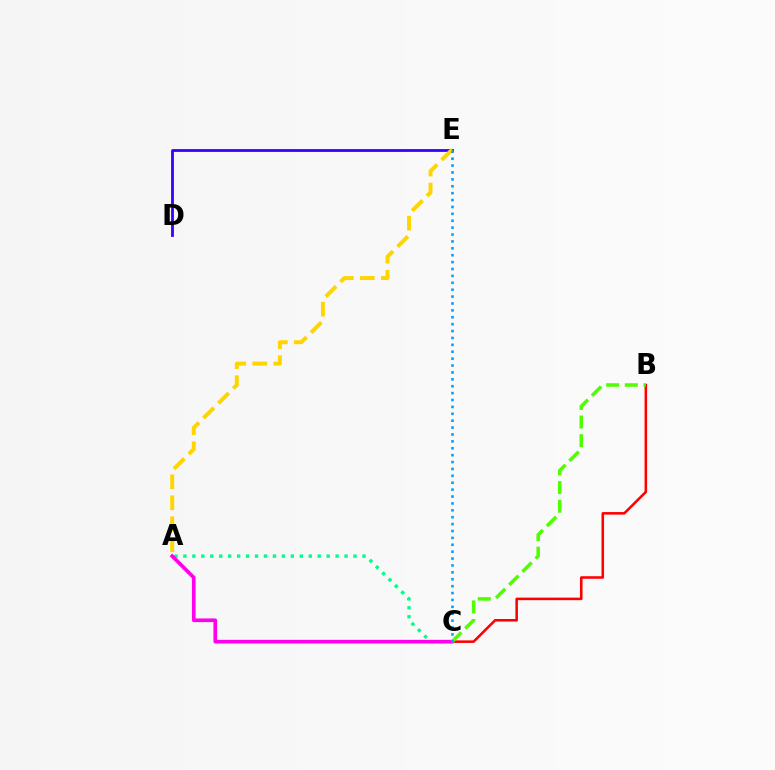{('B', 'C'): [{'color': '#ff0000', 'line_style': 'solid', 'thickness': 1.84}, {'color': '#4fff00', 'line_style': 'dashed', 'thickness': 2.53}], ('A', 'C'): [{'color': '#00ff86', 'line_style': 'dotted', 'thickness': 2.43}, {'color': '#ff00ed', 'line_style': 'solid', 'thickness': 2.64}], ('D', 'E'): [{'color': '#3700ff', 'line_style': 'solid', 'thickness': 2.02}], ('A', 'E'): [{'color': '#ffd500', 'line_style': 'dashed', 'thickness': 2.85}], ('C', 'E'): [{'color': '#009eff', 'line_style': 'dotted', 'thickness': 1.87}]}